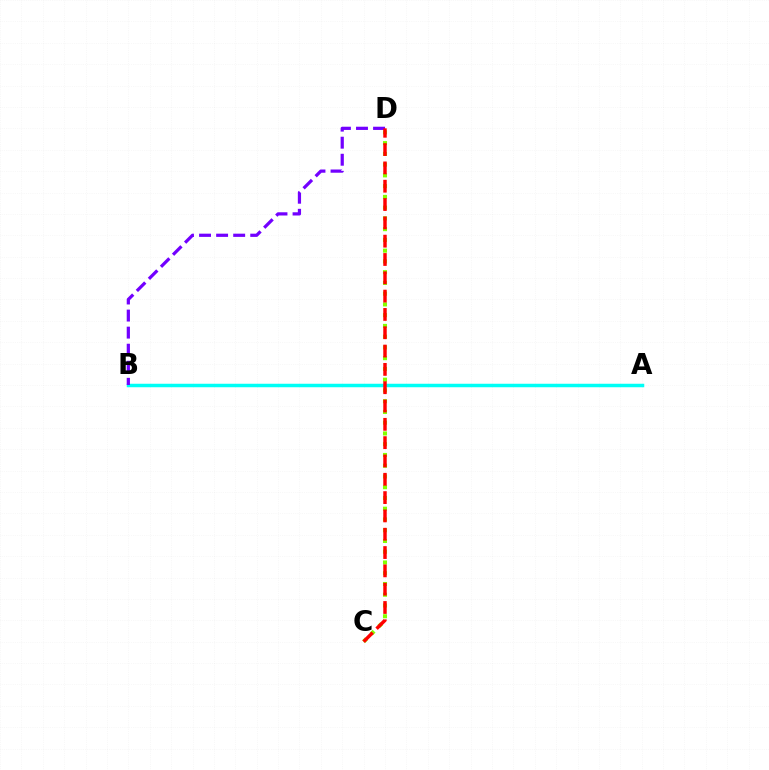{('A', 'B'): [{'color': '#00fff6', 'line_style': 'solid', 'thickness': 2.51}], ('B', 'D'): [{'color': '#7200ff', 'line_style': 'dashed', 'thickness': 2.32}], ('C', 'D'): [{'color': '#84ff00', 'line_style': 'dotted', 'thickness': 2.92}, {'color': '#ff0000', 'line_style': 'dashed', 'thickness': 2.49}]}